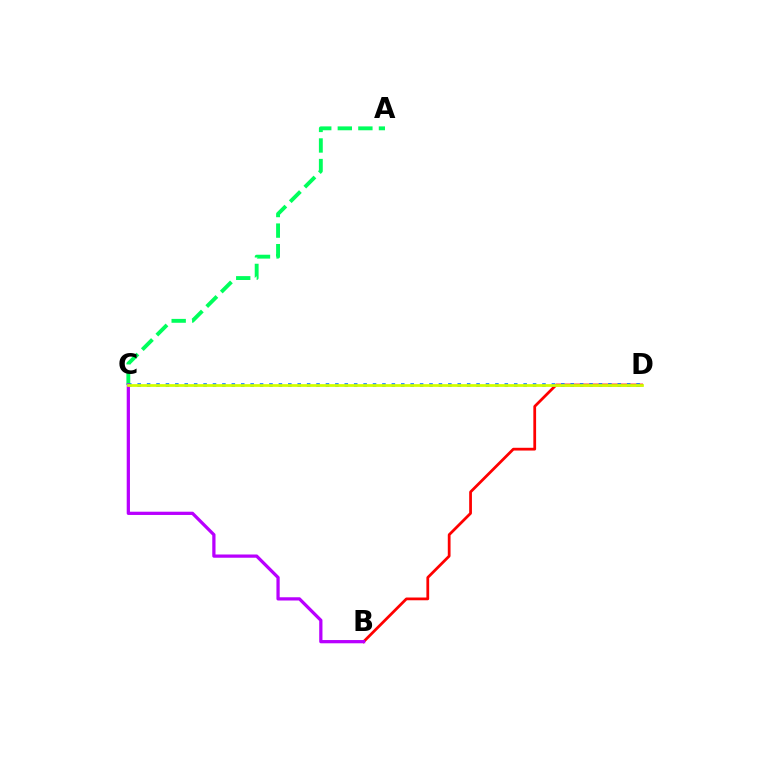{('B', 'D'): [{'color': '#ff0000', 'line_style': 'solid', 'thickness': 1.99}], ('C', 'D'): [{'color': '#0074ff', 'line_style': 'dotted', 'thickness': 2.56}, {'color': '#d1ff00', 'line_style': 'solid', 'thickness': 1.97}], ('A', 'C'): [{'color': '#00ff5c', 'line_style': 'dashed', 'thickness': 2.79}], ('B', 'C'): [{'color': '#b900ff', 'line_style': 'solid', 'thickness': 2.34}]}